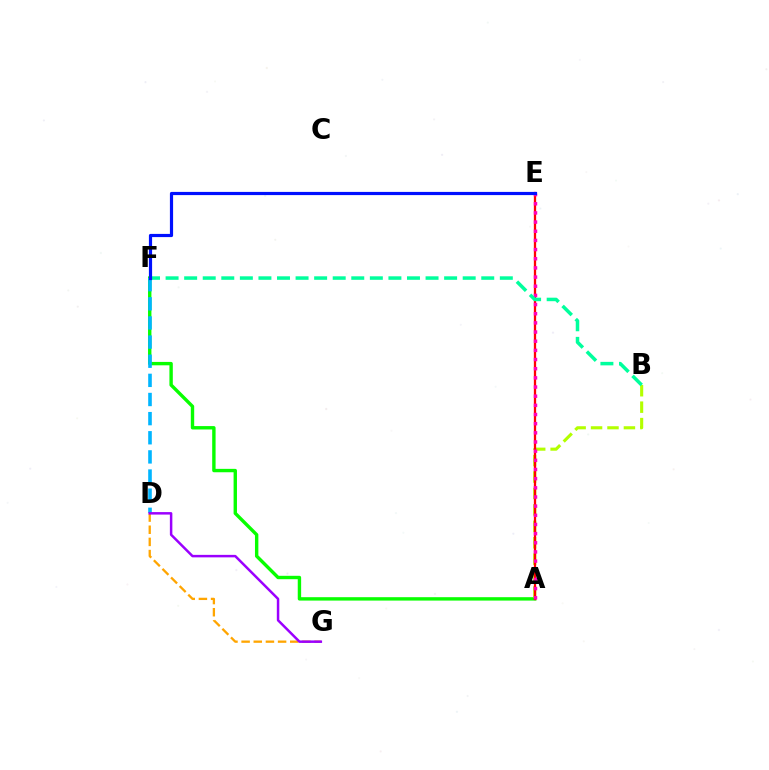{('A', 'F'): [{'color': '#08ff00', 'line_style': 'solid', 'thickness': 2.44}], ('D', 'G'): [{'color': '#ffa500', 'line_style': 'dashed', 'thickness': 1.65}, {'color': '#9b00ff', 'line_style': 'solid', 'thickness': 1.79}], ('A', 'B'): [{'color': '#b3ff00', 'line_style': 'dashed', 'thickness': 2.23}], ('D', 'F'): [{'color': '#00b5ff', 'line_style': 'dashed', 'thickness': 2.6}], ('A', 'E'): [{'color': '#ff0000', 'line_style': 'solid', 'thickness': 1.64}, {'color': '#ff00bd', 'line_style': 'dotted', 'thickness': 2.49}], ('B', 'F'): [{'color': '#00ff9d', 'line_style': 'dashed', 'thickness': 2.52}], ('E', 'F'): [{'color': '#0010ff', 'line_style': 'solid', 'thickness': 2.29}]}